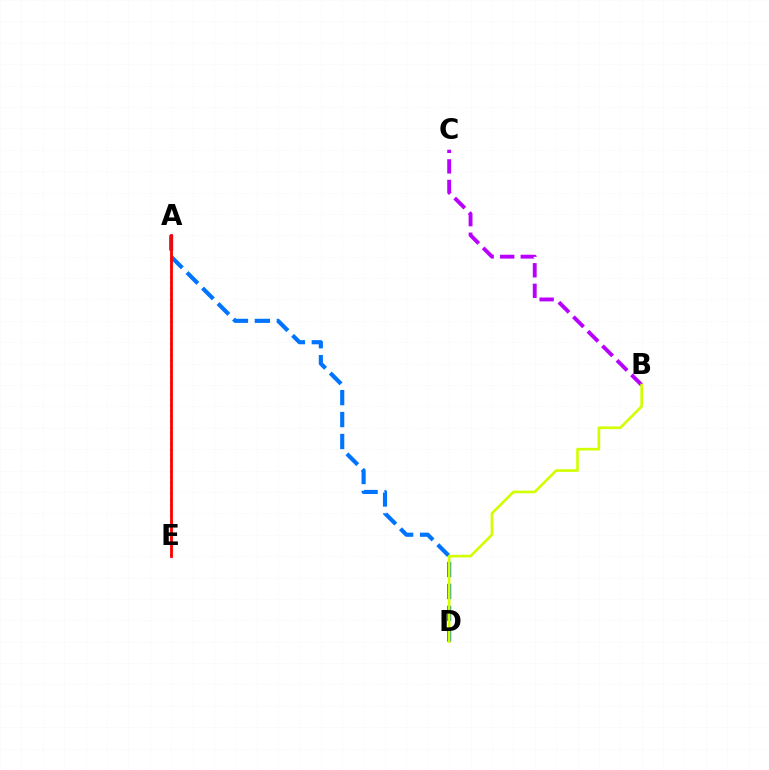{('A', 'D'): [{'color': '#0074ff', 'line_style': 'dashed', 'thickness': 2.98}], ('A', 'E'): [{'color': '#00ff5c', 'line_style': 'dotted', 'thickness': 1.51}, {'color': '#ff0000', 'line_style': 'solid', 'thickness': 2.02}], ('B', 'C'): [{'color': '#b900ff', 'line_style': 'dashed', 'thickness': 2.79}], ('B', 'D'): [{'color': '#d1ff00', 'line_style': 'solid', 'thickness': 1.91}]}